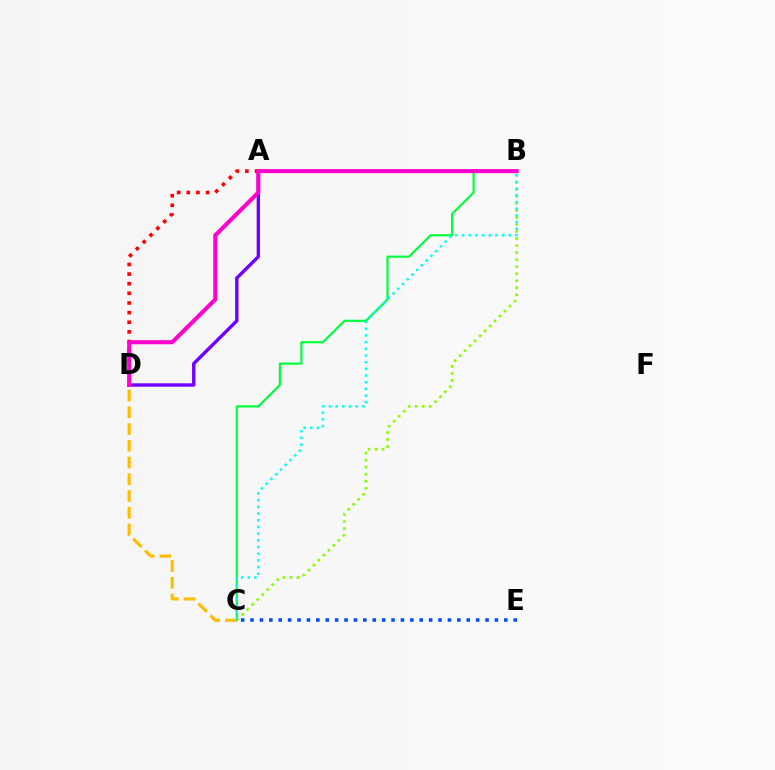{('B', 'C'): [{'color': '#00ff39', 'line_style': 'solid', 'thickness': 1.57}, {'color': '#84ff00', 'line_style': 'dotted', 'thickness': 1.91}, {'color': '#00fff6', 'line_style': 'dotted', 'thickness': 1.82}], ('A', 'D'): [{'color': '#7200ff', 'line_style': 'solid', 'thickness': 2.43}, {'color': '#ff0000', 'line_style': 'dotted', 'thickness': 2.62}], ('C', 'E'): [{'color': '#004bff', 'line_style': 'dotted', 'thickness': 2.55}], ('B', 'D'): [{'color': '#ff00cf', 'line_style': 'solid', 'thickness': 2.92}], ('C', 'D'): [{'color': '#ffbd00', 'line_style': 'dashed', 'thickness': 2.27}]}